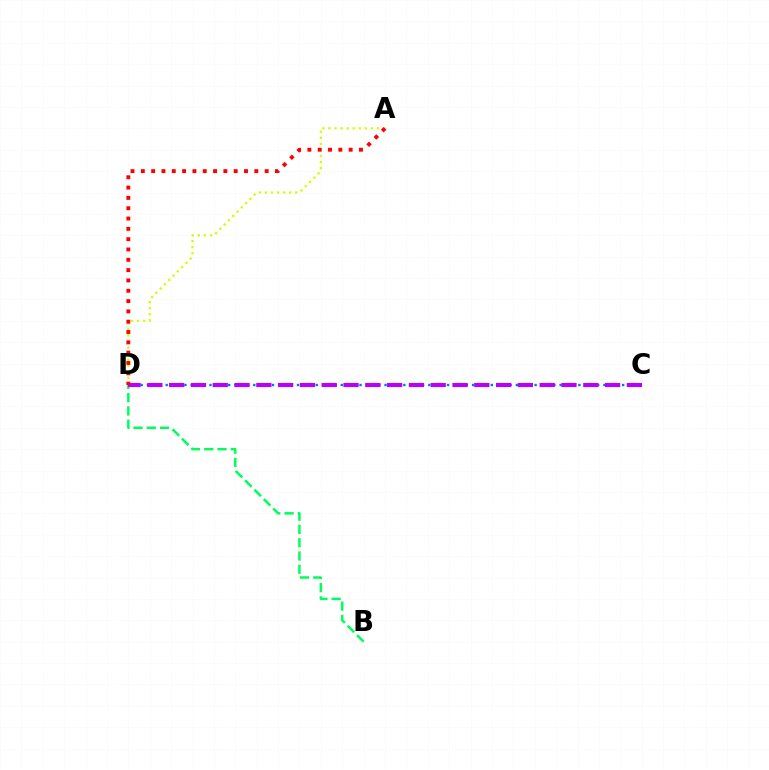{('A', 'D'): [{'color': '#d1ff00', 'line_style': 'dotted', 'thickness': 1.65}, {'color': '#ff0000', 'line_style': 'dotted', 'thickness': 2.8}], ('C', 'D'): [{'color': '#0074ff', 'line_style': 'dotted', 'thickness': 1.7}, {'color': '#b900ff', 'line_style': 'dashed', 'thickness': 2.96}], ('B', 'D'): [{'color': '#00ff5c', 'line_style': 'dashed', 'thickness': 1.8}]}